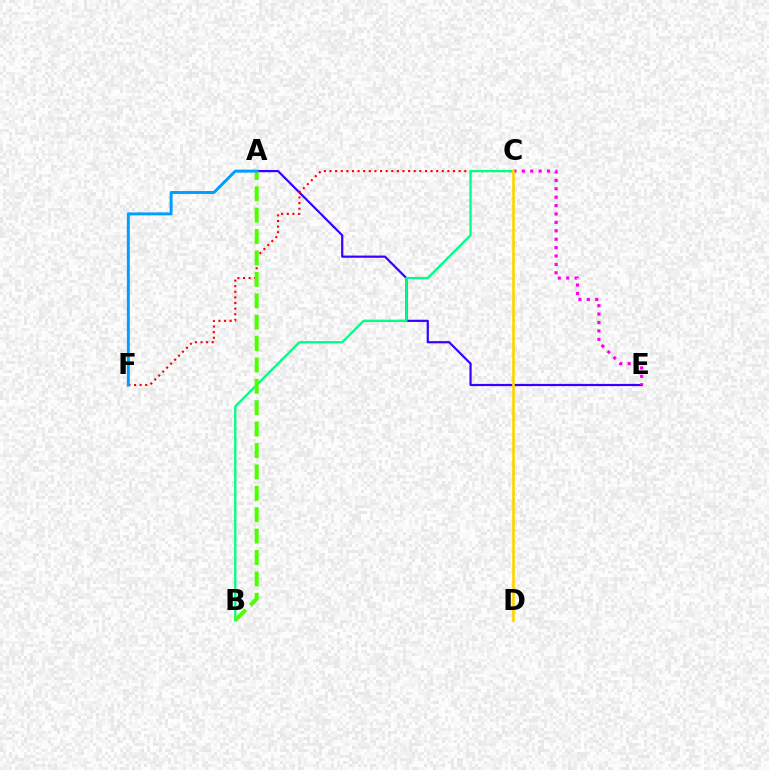{('A', 'E'): [{'color': '#3700ff', 'line_style': 'solid', 'thickness': 1.59}], ('C', 'F'): [{'color': '#ff0000', 'line_style': 'dotted', 'thickness': 1.53}], ('B', 'C'): [{'color': '#00ff86', 'line_style': 'solid', 'thickness': 1.68}], ('A', 'B'): [{'color': '#4fff00', 'line_style': 'dashed', 'thickness': 2.91}], ('A', 'F'): [{'color': '#009eff', 'line_style': 'solid', 'thickness': 2.12}], ('C', 'E'): [{'color': '#ff00ed', 'line_style': 'dotted', 'thickness': 2.28}], ('C', 'D'): [{'color': '#ffd500', 'line_style': 'solid', 'thickness': 1.92}]}